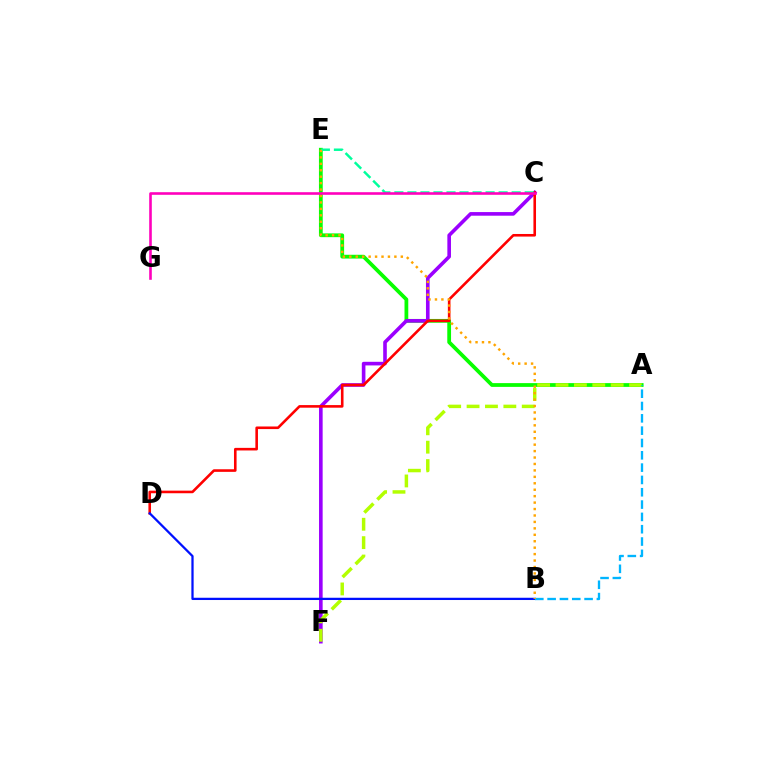{('A', 'E'): [{'color': '#08ff00', 'line_style': 'solid', 'thickness': 2.71}], ('C', 'F'): [{'color': '#9b00ff', 'line_style': 'solid', 'thickness': 2.61}], ('A', 'F'): [{'color': '#b3ff00', 'line_style': 'dashed', 'thickness': 2.5}], ('C', 'D'): [{'color': '#ff0000', 'line_style': 'solid', 'thickness': 1.87}], ('B', 'D'): [{'color': '#0010ff', 'line_style': 'solid', 'thickness': 1.63}], ('A', 'B'): [{'color': '#00b5ff', 'line_style': 'dashed', 'thickness': 1.67}], ('C', 'E'): [{'color': '#00ff9d', 'line_style': 'dashed', 'thickness': 1.77}], ('B', 'E'): [{'color': '#ffa500', 'line_style': 'dotted', 'thickness': 1.75}], ('C', 'G'): [{'color': '#ff00bd', 'line_style': 'solid', 'thickness': 1.88}]}